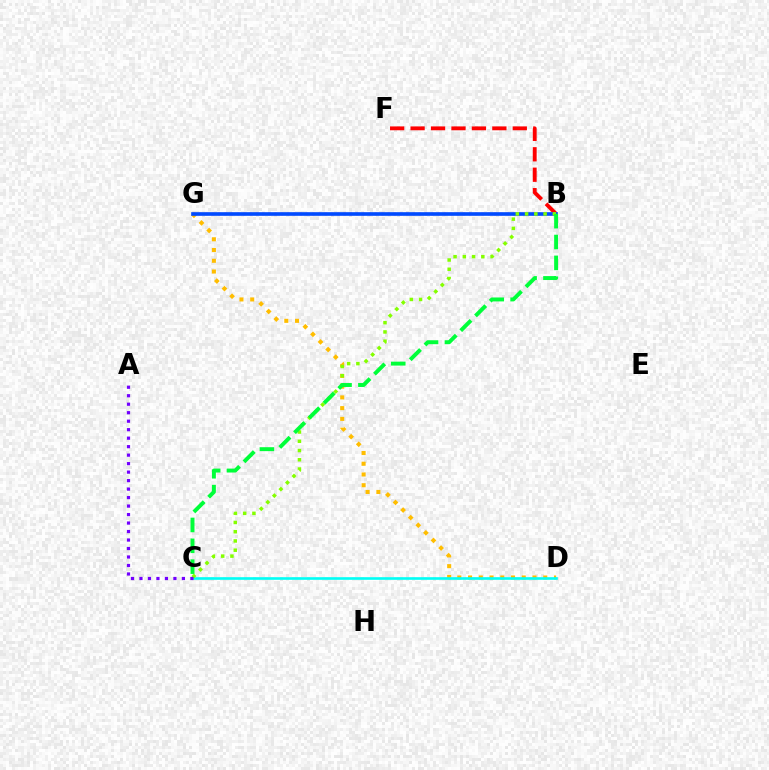{('B', 'F'): [{'color': '#ff0000', 'line_style': 'dashed', 'thickness': 2.78}], ('D', 'G'): [{'color': '#ffbd00', 'line_style': 'dotted', 'thickness': 2.92}], ('C', 'D'): [{'color': '#00fff6', 'line_style': 'solid', 'thickness': 1.89}], ('B', 'G'): [{'color': '#ff00cf', 'line_style': 'dotted', 'thickness': 1.7}, {'color': '#004bff', 'line_style': 'solid', 'thickness': 2.61}], ('B', 'C'): [{'color': '#84ff00', 'line_style': 'dotted', 'thickness': 2.51}, {'color': '#00ff39', 'line_style': 'dashed', 'thickness': 2.83}], ('A', 'C'): [{'color': '#7200ff', 'line_style': 'dotted', 'thickness': 2.31}]}